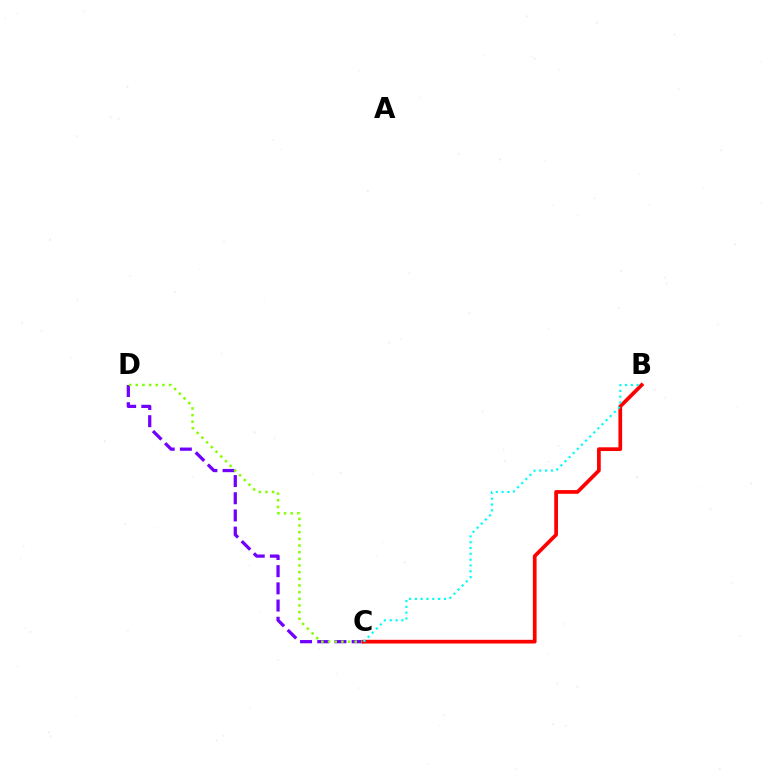{('C', 'D'): [{'color': '#7200ff', 'line_style': 'dashed', 'thickness': 2.34}, {'color': '#84ff00', 'line_style': 'dotted', 'thickness': 1.81}], ('B', 'C'): [{'color': '#ff0000', 'line_style': 'solid', 'thickness': 2.68}, {'color': '#00fff6', 'line_style': 'dotted', 'thickness': 1.58}]}